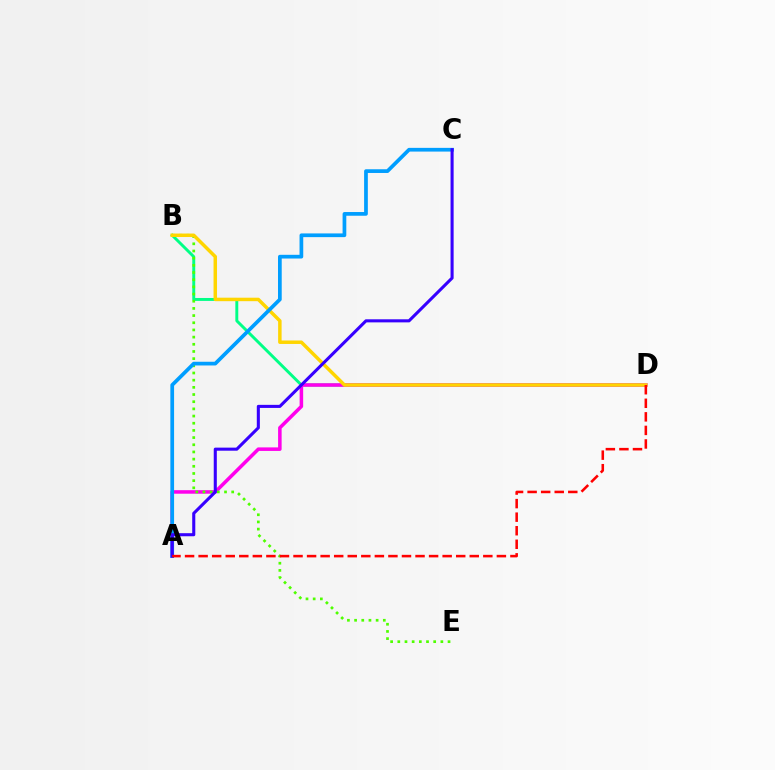{('B', 'D'): [{'color': '#00ff86', 'line_style': 'solid', 'thickness': 2.11}, {'color': '#ffd500', 'line_style': 'solid', 'thickness': 2.5}], ('A', 'D'): [{'color': '#ff00ed', 'line_style': 'solid', 'thickness': 2.55}, {'color': '#ff0000', 'line_style': 'dashed', 'thickness': 1.84}], ('B', 'E'): [{'color': '#4fff00', 'line_style': 'dotted', 'thickness': 1.95}], ('A', 'C'): [{'color': '#009eff', 'line_style': 'solid', 'thickness': 2.68}, {'color': '#3700ff', 'line_style': 'solid', 'thickness': 2.21}]}